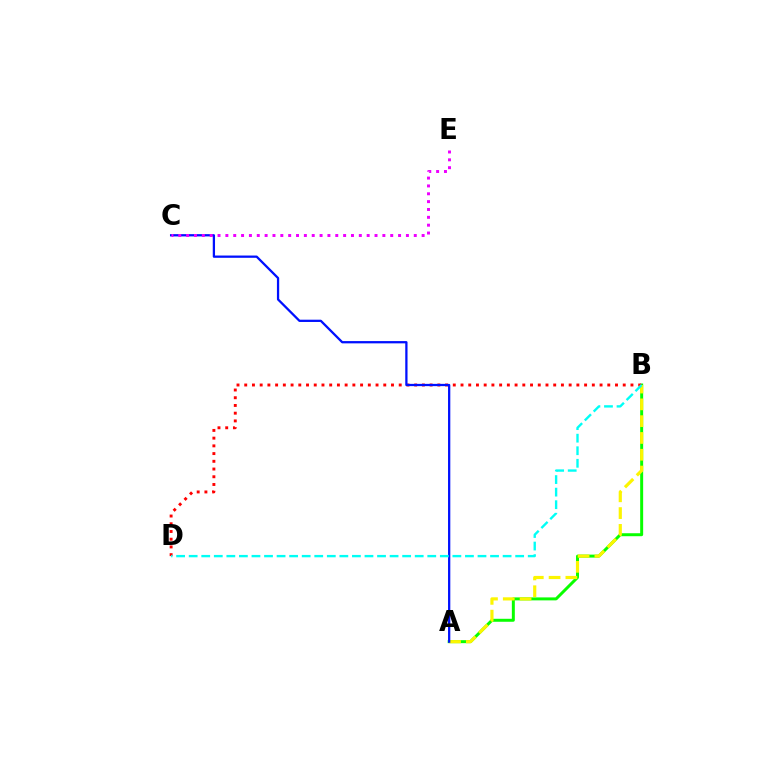{('A', 'B'): [{'color': '#08ff00', 'line_style': 'solid', 'thickness': 2.14}, {'color': '#fcf500', 'line_style': 'dashed', 'thickness': 2.28}], ('B', 'D'): [{'color': '#ff0000', 'line_style': 'dotted', 'thickness': 2.1}, {'color': '#00fff6', 'line_style': 'dashed', 'thickness': 1.71}], ('A', 'C'): [{'color': '#0010ff', 'line_style': 'solid', 'thickness': 1.63}], ('C', 'E'): [{'color': '#ee00ff', 'line_style': 'dotted', 'thickness': 2.13}]}